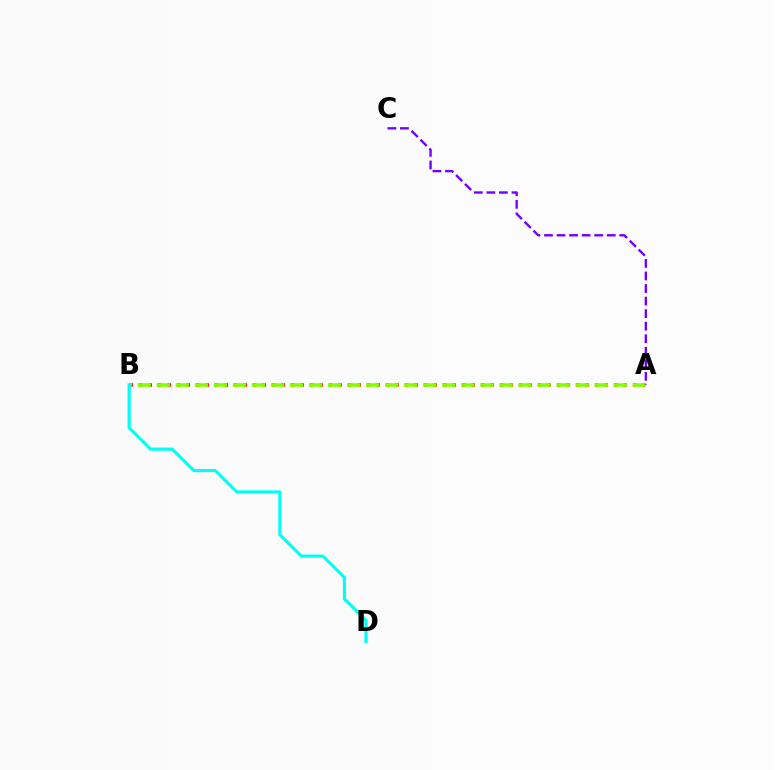{('A', 'B'): [{'color': '#ff0000', 'line_style': 'dotted', 'thickness': 2.58}, {'color': '#84ff00', 'line_style': 'dashed', 'thickness': 2.59}], ('A', 'C'): [{'color': '#7200ff', 'line_style': 'dashed', 'thickness': 1.7}], ('B', 'D'): [{'color': '#00fff6', 'line_style': 'solid', 'thickness': 2.27}]}